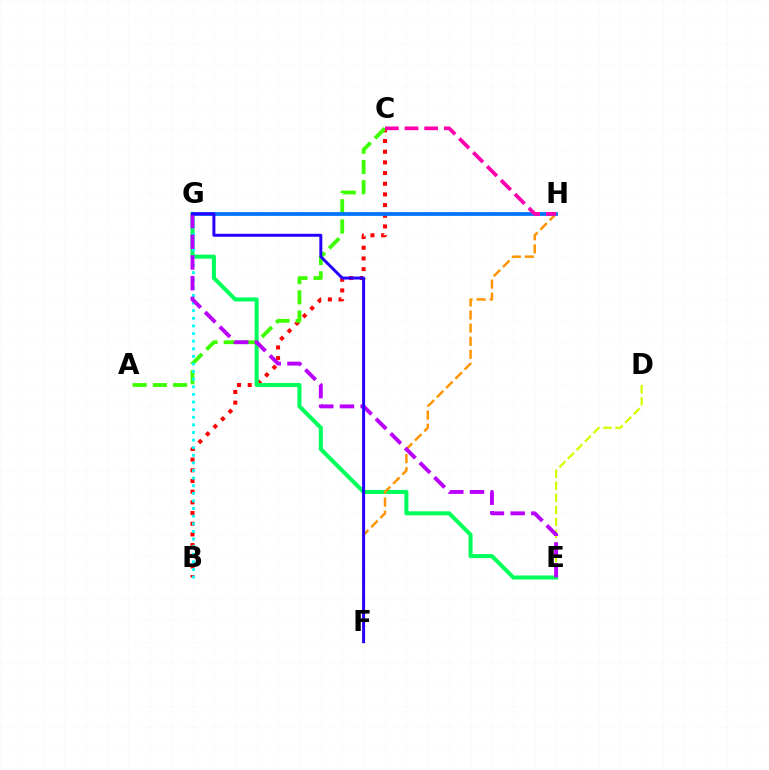{('B', 'C'): [{'color': '#ff0000', 'line_style': 'dotted', 'thickness': 2.9}], ('E', 'G'): [{'color': '#00ff5c', 'line_style': 'solid', 'thickness': 2.92}, {'color': '#b900ff', 'line_style': 'dashed', 'thickness': 2.81}], ('A', 'C'): [{'color': '#3dff00', 'line_style': 'dashed', 'thickness': 2.75}], ('D', 'E'): [{'color': '#d1ff00', 'line_style': 'dashed', 'thickness': 1.64}], ('F', 'H'): [{'color': '#ff9400', 'line_style': 'dashed', 'thickness': 1.78}], ('G', 'H'): [{'color': '#0074ff', 'line_style': 'solid', 'thickness': 2.7}], ('B', 'G'): [{'color': '#00fff6', 'line_style': 'dotted', 'thickness': 2.07}], ('C', 'H'): [{'color': '#ff00ac', 'line_style': 'dashed', 'thickness': 2.67}], ('F', 'G'): [{'color': '#2500ff', 'line_style': 'solid', 'thickness': 2.14}]}